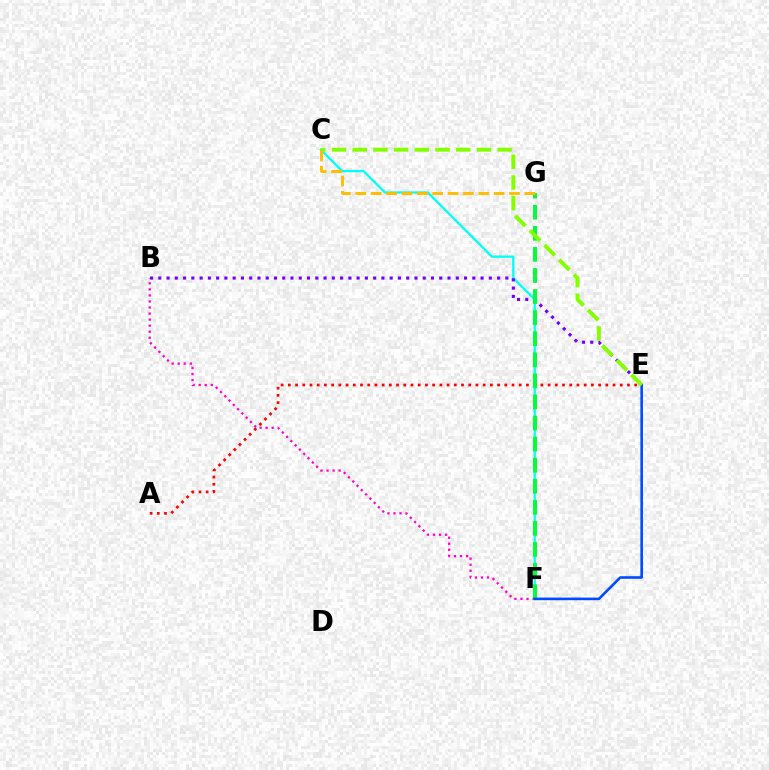{('B', 'F'): [{'color': '#ff00cf', 'line_style': 'dotted', 'thickness': 1.64}], ('C', 'F'): [{'color': '#00fff6', 'line_style': 'solid', 'thickness': 1.65}], ('A', 'E'): [{'color': '#ff0000', 'line_style': 'dotted', 'thickness': 1.96}], ('B', 'E'): [{'color': '#7200ff', 'line_style': 'dotted', 'thickness': 2.25}], ('F', 'G'): [{'color': '#00ff39', 'line_style': 'dashed', 'thickness': 2.86}], ('E', 'F'): [{'color': '#004bff', 'line_style': 'solid', 'thickness': 1.88}], ('C', 'E'): [{'color': '#84ff00', 'line_style': 'dashed', 'thickness': 2.81}], ('C', 'G'): [{'color': '#ffbd00', 'line_style': 'dashed', 'thickness': 2.09}]}